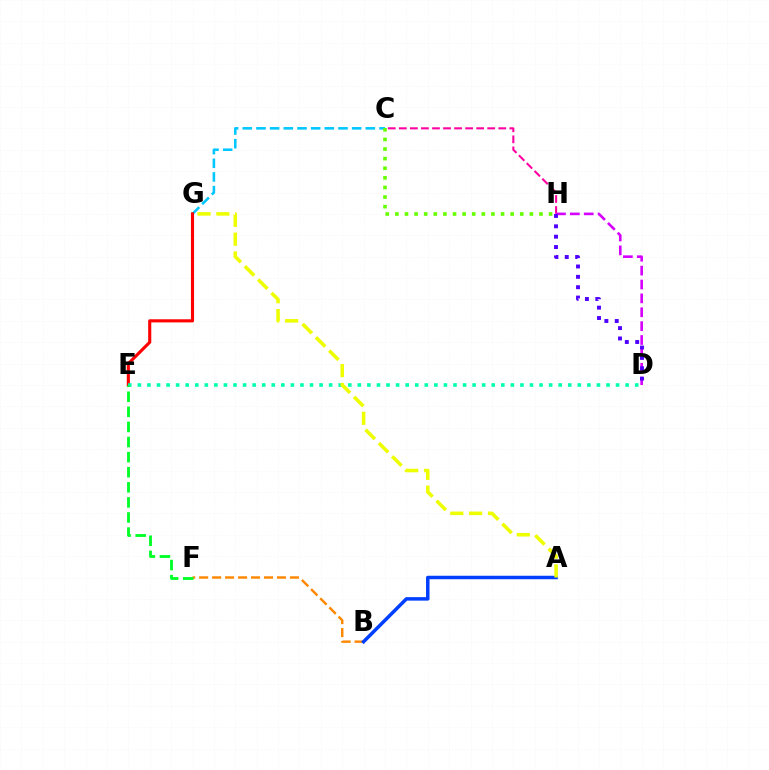{('B', 'F'): [{'color': '#ff8800', 'line_style': 'dashed', 'thickness': 1.76}], ('A', 'B'): [{'color': '#003fff', 'line_style': 'solid', 'thickness': 2.51}], ('C', 'G'): [{'color': '#00c7ff', 'line_style': 'dashed', 'thickness': 1.86}], ('E', 'G'): [{'color': '#ff0000', 'line_style': 'solid', 'thickness': 2.24}], ('C', 'H'): [{'color': '#ff00a0', 'line_style': 'dashed', 'thickness': 1.5}, {'color': '#66ff00', 'line_style': 'dotted', 'thickness': 2.61}], ('D', 'E'): [{'color': '#00ffaf', 'line_style': 'dotted', 'thickness': 2.6}], ('D', 'H'): [{'color': '#d600ff', 'line_style': 'dashed', 'thickness': 1.89}, {'color': '#4f00ff', 'line_style': 'dotted', 'thickness': 2.82}], ('E', 'F'): [{'color': '#00ff27', 'line_style': 'dashed', 'thickness': 2.05}], ('A', 'G'): [{'color': '#eeff00', 'line_style': 'dashed', 'thickness': 2.56}]}